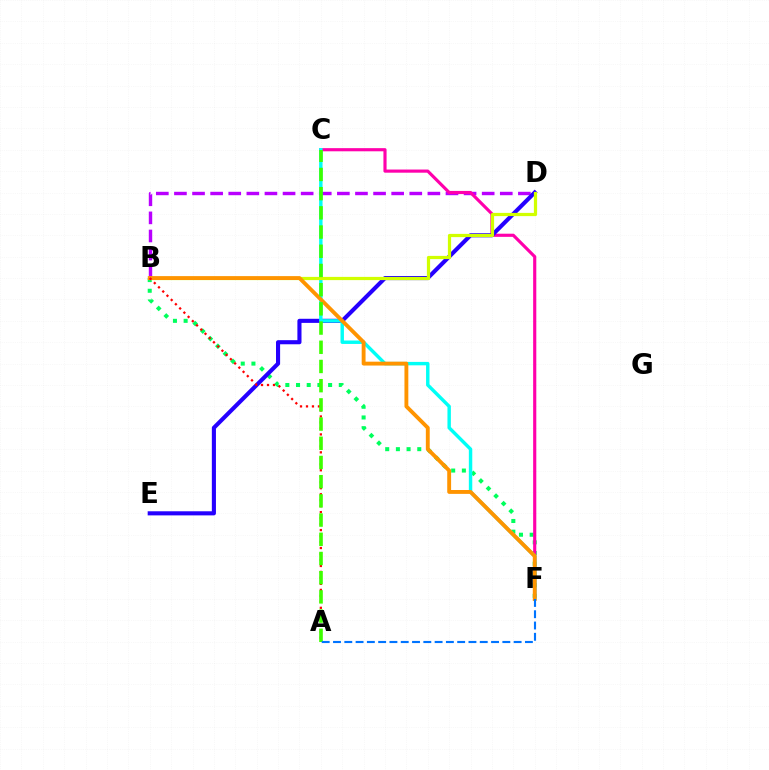{('B', 'F'): [{'color': '#00ff5c', 'line_style': 'dotted', 'thickness': 2.9}, {'color': '#ff9400', 'line_style': 'solid', 'thickness': 2.79}], ('B', 'D'): [{'color': '#b900ff', 'line_style': 'dashed', 'thickness': 2.46}, {'color': '#d1ff00', 'line_style': 'solid', 'thickness': 2.32}], ('C', 'F'): [{'color': '#ff00ac', 'line_style': 'solid', 'thickness': 2.27}, {'color': '#00fff6', 'line_style': 'solid', 'thickness': 2.47}], ('D', 'E'): [{'color': '#2500ff', 'line_style': 'solid', 'thickness': 2.95}], ('A', 'B'): [{'color': '#ff0000', 'line_style': 'dotted', 'thickness': 1.62}], ('A', 'C'): [{'color': '#3dff00', 'line_style': 'dashed', 'thickness': 2.61}], ('A', 'F'): [{'color': '#0074ff', 'line_style': 'dashed', 'thickness': 1.53}]}